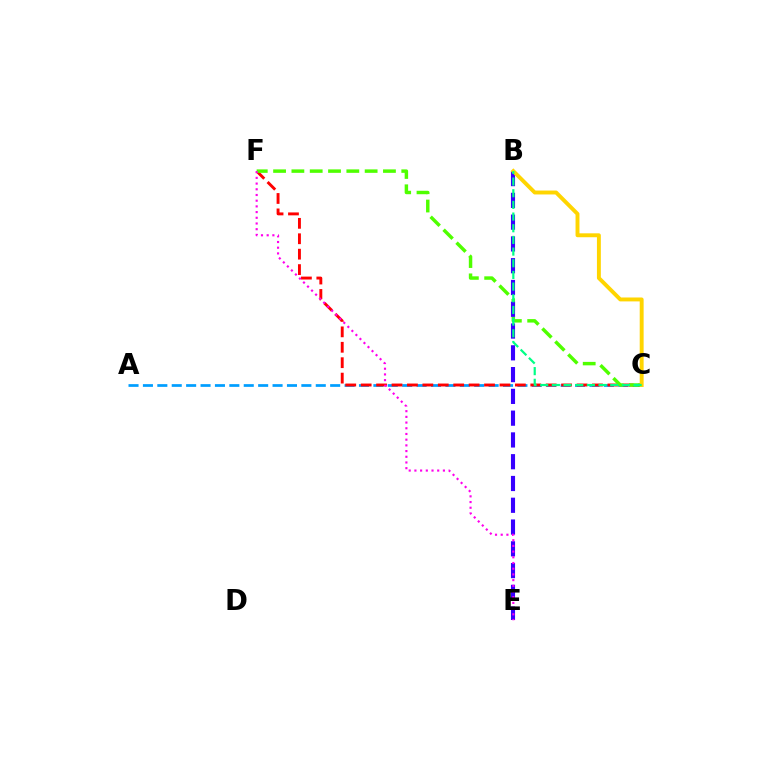{('A', 'C'): [{'color': '#009eff', 'line_style': 'dashed', 'thickness': 1.96}], ('C', 'F'): [{'color': '#ff0000', 'line_style': 'dashed', 'thickness': 2.09}, {'color': '#4fff00', 'line_style': 'dashed', 'thickness': 2.49}], ('B', 'E'): [{'color': '#3700ff', 'line_style': 'dashed', 'thickness': 2.96}], ('E', 'F'): [{'color': '#ff00ed', 'line_style': 'dotted', 'thickness': 1.55}], ('B', 'C'): [{'color': '#ffd500', 'line_style': 'solid', 'thickness': 2.82}, {'color': '#00ff86', 'line_style': 'dashed', 'thickness': 1.59}]}